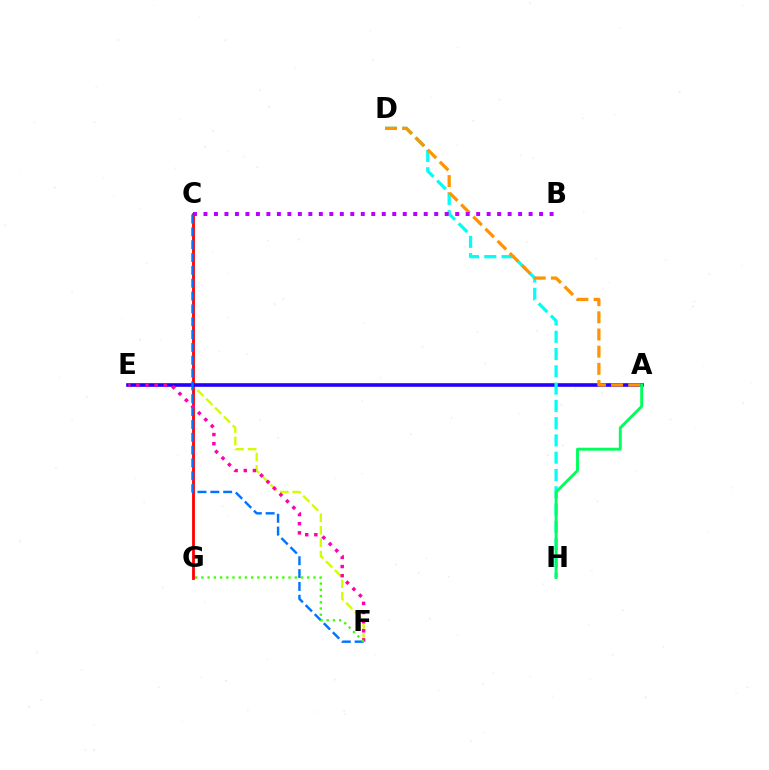{('E', 'F'): [{'color': '#d1ff00', 'line_style': 'dashed', 'thickness': 1.7}, {'color': '#ff00ac', 'line_style': 'dotted', 'thickness': 2.48}], ('C', 'G'): [{'color': '#ff0000', 'line_style': 'solid', 'thickness': 2.02}], ('A', 'E'): [{'color': '#2500ff', 'line_style': 'solid', 'thickness': 2.61}], ('D', 'H'): [{'color': '#00fff6', 'line_style': 'dashed', 'thickness': 2.35}], ('A', 'D'): [{'color': '#ff9400', 'line_style': 'dashed', 'thickness': 2.33}], ('C', 'F'): [{'color': '#0074ff', 'line_style': 'dashed', 'thickness': 1.74}], ('B', 'C'): [{'color': '#b900ff', 'line_style': 'dotted', 'thickness': 2.85}], ('F', 'G'): [{'color': '#3dff00', 'line_style': 'dotted', 'thickness': 1.69}], ('A', 'H'): [{'color': '#00ff5c', 'line_style': 'solid', 'thickness': 2.1}]}